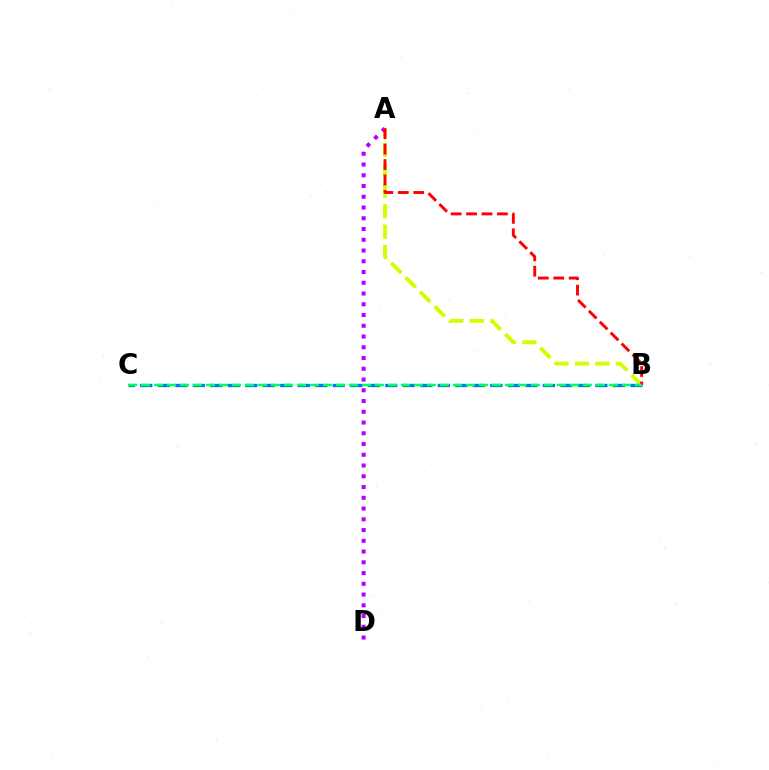{('A', 'B'): [{'color': '#d1ff00', 'line_style': 'dashed', 'thickness': 2.78}, {'color': '#ff0000', 'line_style': 'dashed', 'thickness': 2.09}], ('B', 'C'): [{'color': '#0074ff', 'line_style': 'dashed', 'thickness': 2.38}, {'color': '#00ff5c', 'line_style': 'dashed', 'thickness': 1.77}], ('A', 'D'): [{'color': '#b900ff', 'line_style': 'dotted', 'thickness': 2.92}]}